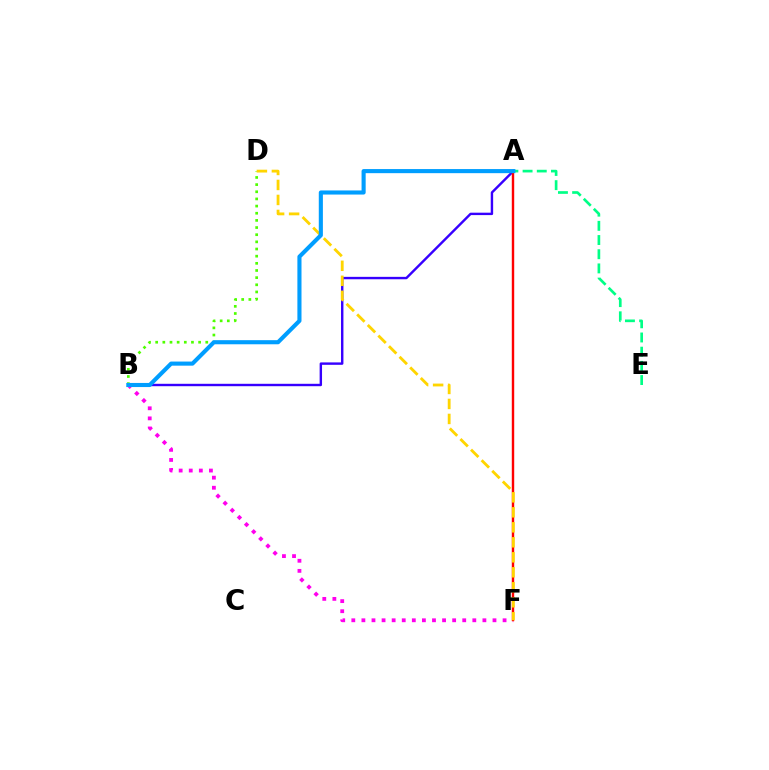{('A', 'E'): [{'color': '#00ff86', 'line_style': 'dashed', 'thickness': 1.93}], ('A', 'B'): [{'color': '#3700ff', 'line_style': 'solid', 'thickness': 1.73}, {'color': '#009eff', 'line_style': 'solid', 'thickness': 2.96}], ('B', 'F'): [{'color': '#ff00ed', 'line_style': 'dotted', 'thickness': 2.74}], ('B', 'D'): [{'color': '#4fff00', 'line_style': 'dotted', 'thickness': 1.94}], ('A', 'F'): [{'color': '#ff0000', 'line_style': 'solid', 'thickness': 1.74}], ('D', 'F'): [{'color': '#ffd500', 'line_style': 'dashed', 'thickness': 2.04}]}